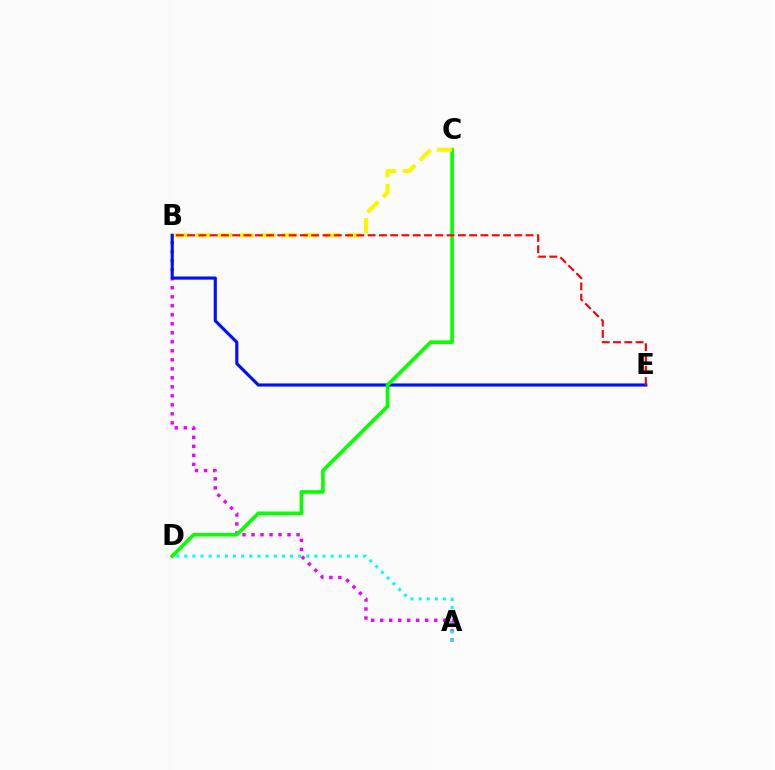{('A', 'B'): [{'color': '#ee00ff', 'line_style': 'dotted', 'thickness': 2.45}], ('A', 'D'): [{'color': '#00fff6', 'line_style': 'dotted', 'thickness': 2.21}], ('B', 'E'): [{'color': '#0010ff', 'line_style': 'solid', 'thickness': 2.26}, {'color': '#ff0000', 'line_style': 'dashed', 'thickness': 1.53}], ('C', 'D'): [{'color': '#08ff00', 'line_style': 'solid', 'thickness': 2.64}], ('B', 'C'): [{'color': '#fcf500', 'line_style': 'dashed', 'thickness': 2.93}]}